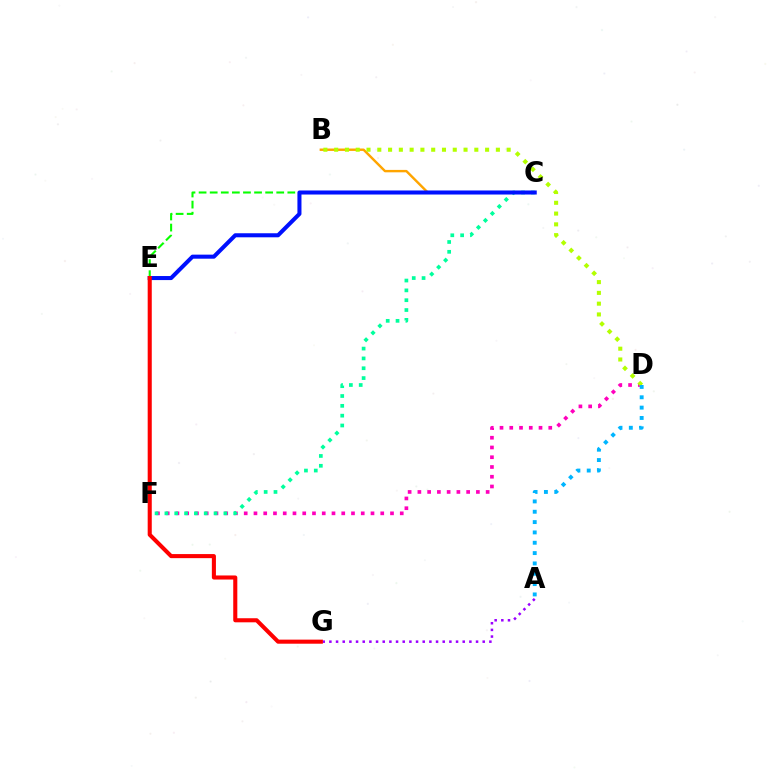{('D', 'F'): [{'color': '#ff00bd', 'line_style': 'dotted', 'thickness': 2.65}], ('B', 'C'): [{'color': '#ffa500', 'line_style': 'solid', 'thickness': 1.74}], ('C', 'E'): [{'color': '#08ff00', 'line_style': 'dashed', 'thickness': 1.51}, {'color': '#0010ff', 'line_style': 'solid', 'thickness': 2.91}], ('C', 'F'): [{'color': '#00ff9d', 'line_style': 'dotted', 'thickness': 2.67}], ('B', 'D'): [{'color': '#b3ff00', 'line_style': 'dotted', 'thickness': 2.93}], ('A', 'G'): [{'color': '#9b00ff', 'line_style': 'dotted', 'thickness': 1.81}], ('E', 'G'): [{'color': '#ff0000', 'line_style': 'solid', 'thickness': 2.94}], ('A', 'D'): [{'color': '#00b5ff', 'line_style': 'dotted', 'thickness': 2.81}]}